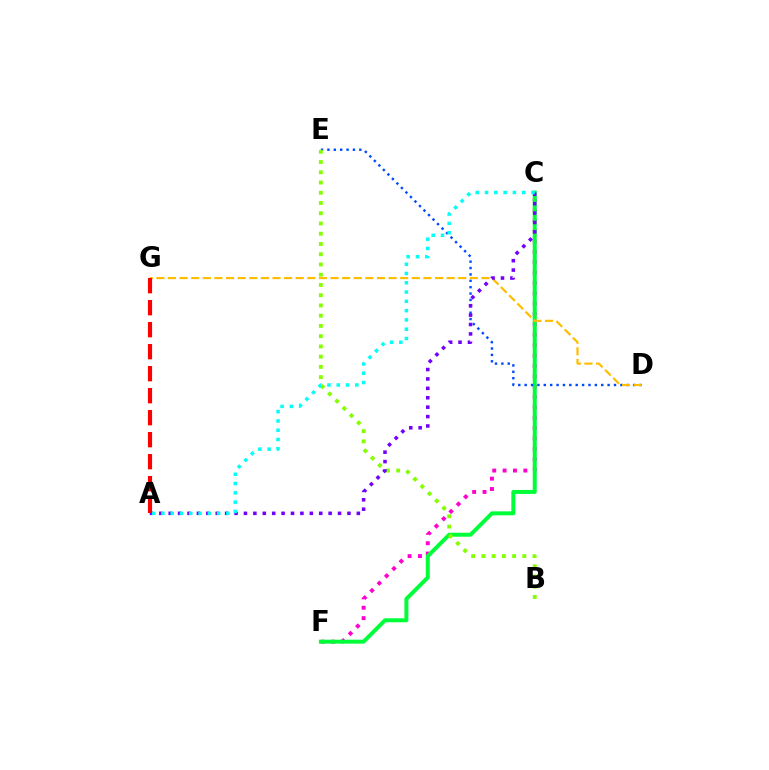{('C', 'F'): [{'color': '#ff00cf', 'line_style': 'dotted', 'thickness': 2.82}, {'color': '#00ff39', 'line_style': 'solid', 'thickness': 2.87}], ('D', 'E'): [{'color': '#004bff', 'line_style': 'dotted', 'thickness': 1.73}], ('B', 'E'): [{'color': '#84ff00', 'line_style': 'dotted', 'thickness': 2.78}], ('D', 'G'): [{'color': '#ffbd00', 'line_style': 'dashed', 'thickness': 1.58}], ('A', 'C'): [{'color': '#7200ff', 'line_style': 'dotted', 'thickness': 2.56}, {'color': '#00fff6', 'line_style': 'dotted', 'thickness': 2.52}], ('A', 'G'): [{'color': '#ff0000', 'line_style': 'dashed', 'thickness': 2.99}]}